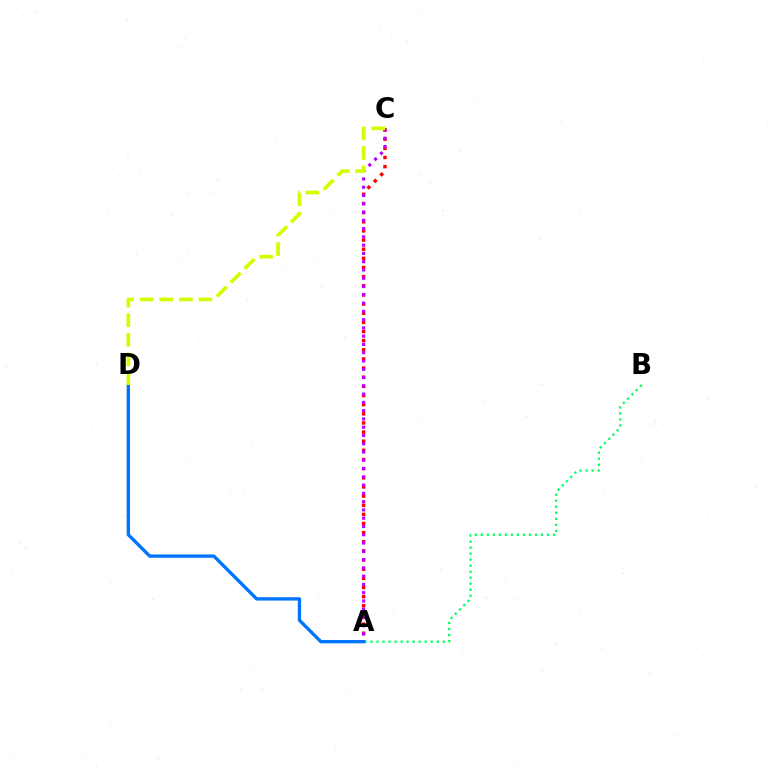{('A', 'C'): [{'color': '#ff0000', 'line_style': 'dotted', 'thickness': 2.48}, {'color': '#b900ff', 'line_style': 'dotted', 'thickness': 2.25}], ('A', 'B'): [{'color': '#00ff5c', 'line_style': 'dotted', 'thickness': 1.64}], ('A', 'D'): [{'color': '#0074ff', 'line_style': 'solid', 'thickness': 2.4}], ('C', 'D'): [{'color': '#d1ff00', 'line_style': 'dashed', 'thickness': 2.66}]}